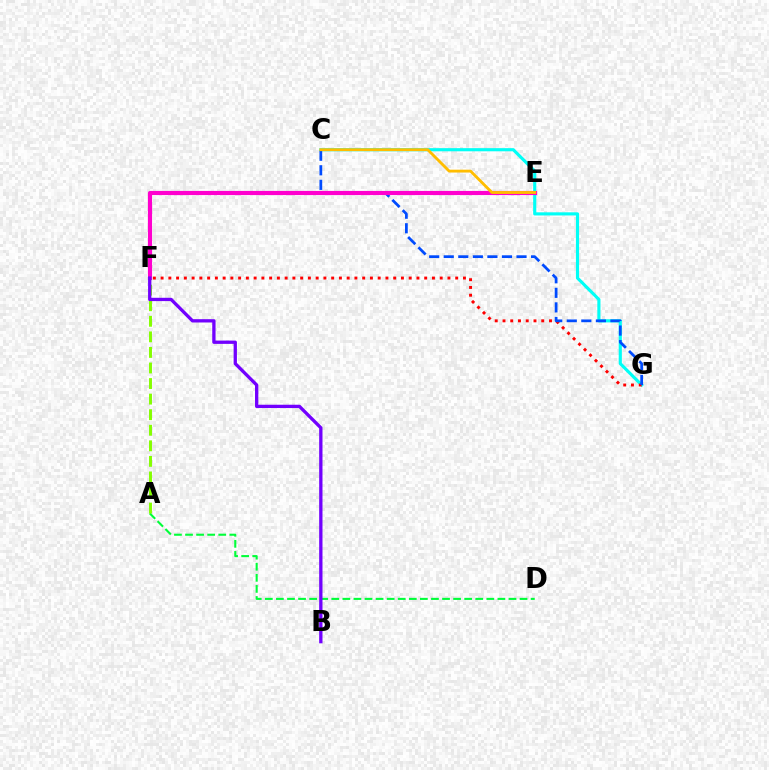{('C', 'G'): [{'color': '#00fff6', 'line_style': 'solid', 'thickness': 2.26}, {'color': '#004bff', 'line_style': 'dashed', 'thickness': 1.98}], ('A', 'D'): [{'color': '#00ff39', 'line_style': 'dashed', 'thickness': 1.5}], ('F', 'G'): [{'color': '#ff0000', 'line_style': 'dotted', 'thickness': 2.11}], ('A', 'F'): [{'color': '#84ff00', 'line_style': 'dashed', 'thickness': 2.11}], ('E', 'F'): [{'color': '#ff00cf', 'line_style': 'solid', 'thickness': 2.98}], ('C', 'E'): [{'color': '#ffbd00', 'line_style': 'solid', 'thickness': 2.05}], ('B', 'F'): [{'color': '#7200ff', 'line_style': 'solid', 'thickness': 2.38}]}